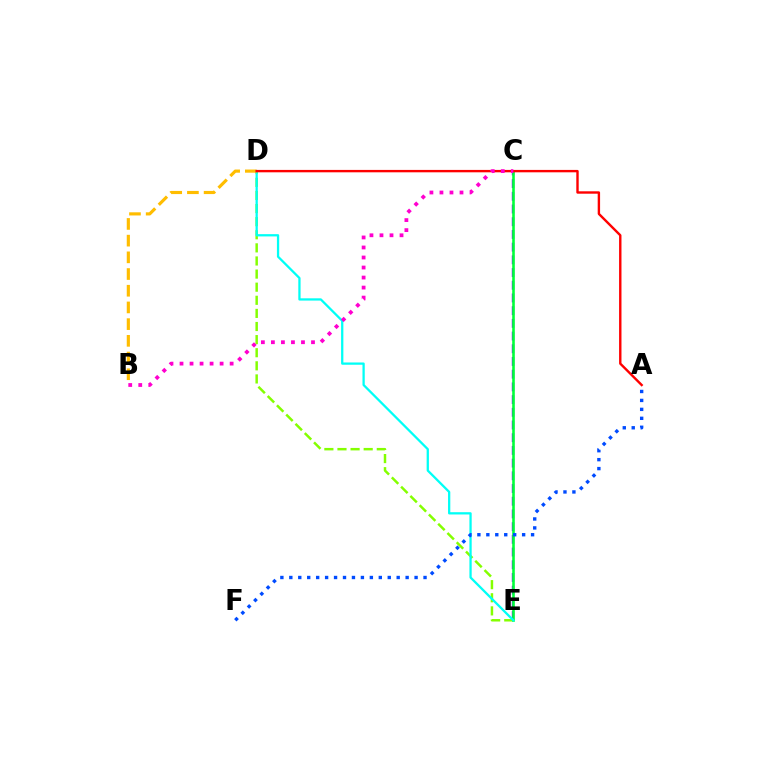{('C', 'E'): [{'color': '#7200ff', 'line_style': 'dashed', 'thickness': 1.73}, {'color': '#00ff39', 'line_style': 'solid', 'thickness': 1.87}], ('D', 'E'): [{'color': '#84ff00', 'line_style': 'dashed', 'thickness': 1.78}, {'color': '#00fff6', 'line_style': 'solid', 'thickness': 1.64}], ('B', 'D'): [{'color': '#ffbd00', 'line_style': 'dashed', 'thickness': 2.27}], ('A', 'D'): [{'color': '#ff0000', 'line_style': 'solid', 'thickness': 1.72}], ('A', 'F'): [{'color': '#004bff', 'line_style': 'dotted', 'thickness': 2.43}], ('B', 'C'): [{'color': '#ff00cf', 'line_style': 'dotted', 'thickness': 2.72}]}